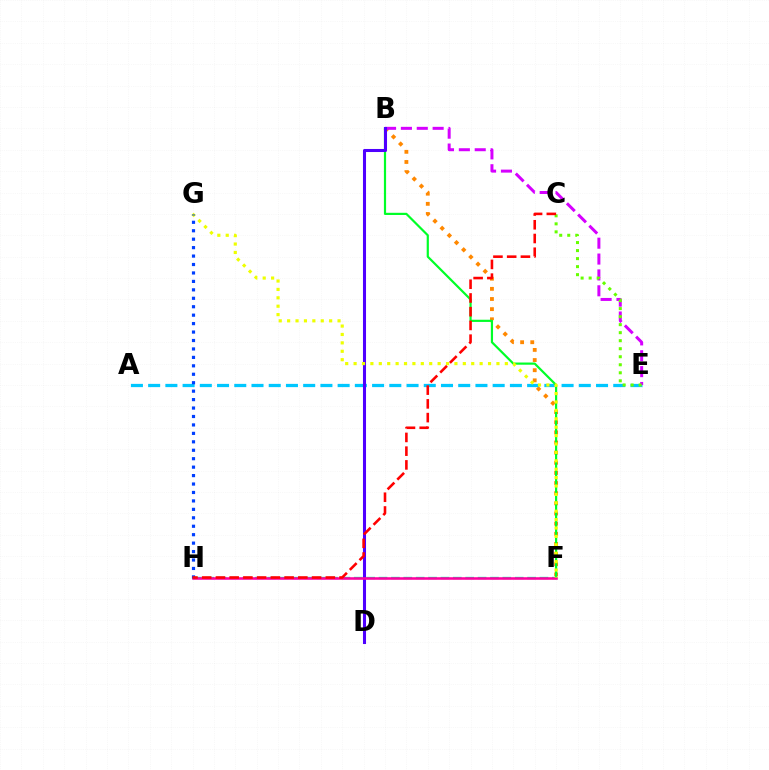{('B', 'F'): [{'color': '#ff8800', 'line_style': 'dotted', 'thickness': 2.76}, {'color': '#00ff27', 'line_style': 'solid', 'thickness': 1.58}], ('F', 'H'): [{'color': '#00ffaf', 'line_style': 'dashed', 'thickness': 1.68}, {'color': '#ff00a0', 'line_style': 'solid', 'thickness': 1.84}], ('A', 'E'): [{'color': '#00c7ff', 'line_style': 'dashed', 'thickness': 2.34}], ('B', 'E'): [{'color': '#d600ff', 'line_style': 'dashed', 'thickness': 2.16}], ('B', 'D'): [{'color': '#4f00ff', 'line_style': 'solid', 'thickness': 2.2}], ('F', 'G'): [{'color': '#eeff00', 'line_style': 'dotted', 'thickness': 2.28}], ('G', 'H'): [{'color': '#003fff', 'line_style': 'dotted', 'thickness': 2.29}], ('C', 'E'): [{'color': '#66ff00', 'line_style': 'dotted', 'thickness': 2.18}], ('C', 'H'): [{'color': '#ff0000', 'line_style': 'dashed', 'thickness': 1.87}]}